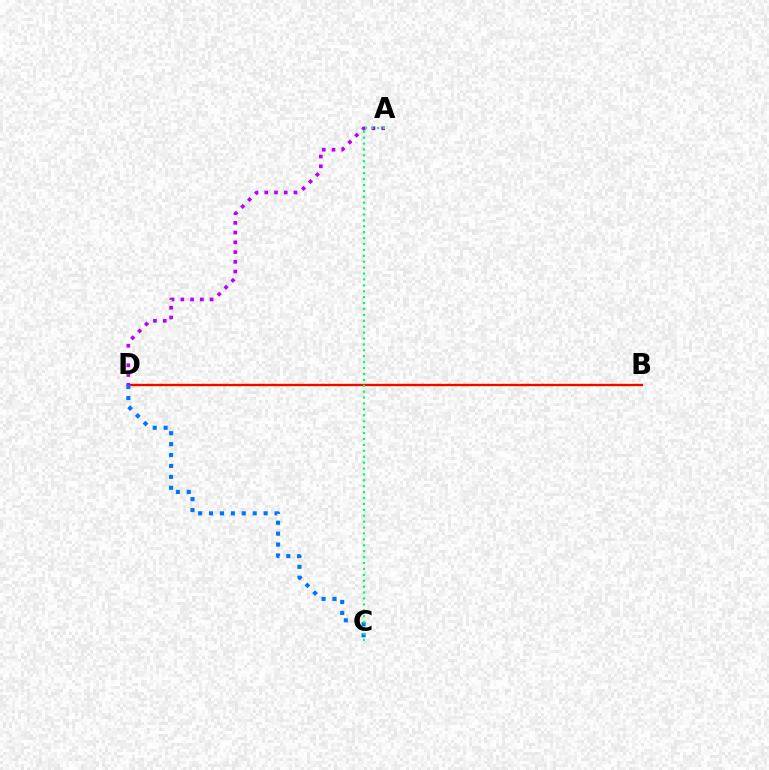{('B', 'D'): [{'color': '#d1ff00', 'line_style': 'dashed', 'thickness': 1.7}, {'color': '#ff0000', 'line_style': 'solid', 'thickness': 1.64}], ('A', 'D'): [{'color': '#b900ff', 'line_style': 'dotted', 'thickness': 2.65}], ('C', 'D'): [{'color': '#0074ff', 'line_style': 'dotted', 'thickness': 2.97}], ('A', 'C'): [{'color': '#00ff5c', 'line_style': 'dotted', 'thickness': 1.61}]}